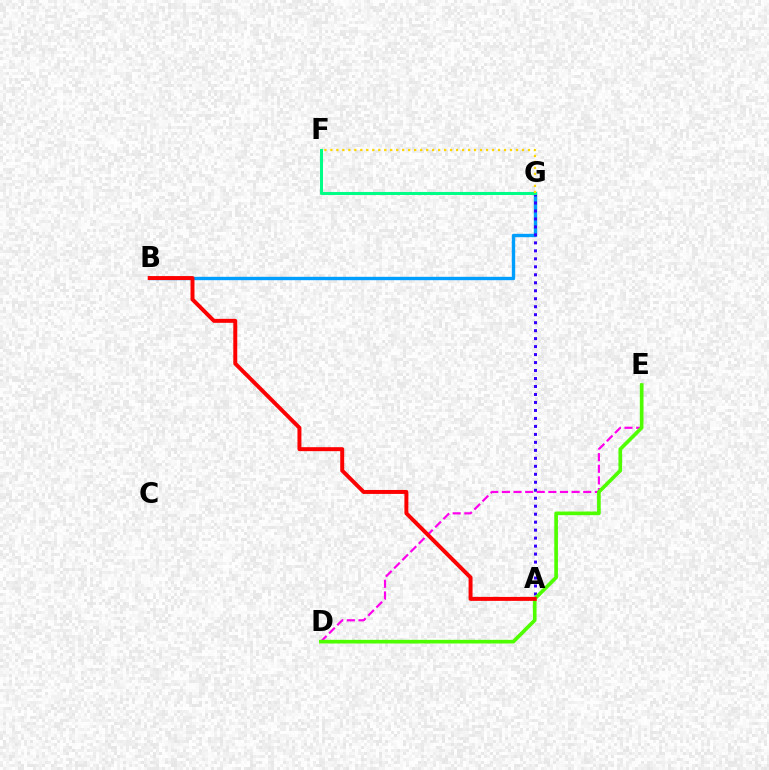{('B', 'G'): [{'color': '#009eff', 'line_style': 'solid', 'thickness': 2.42}], ('A', 'G'): [{'color': '#3700ff', 'line_style': 'dotted', 'thickness': 2.17}], ('F', 'G'): [{'color': '#00ff86', 'line_style': 'solid', 'thickness': 2.2}, {'color': '#ffd500', 'line_style': 'dotted', 'thickness': 1.63}], ('D', 'E'): [{'color': '#ff00ed', 'line_style': 'dashed', 'thickness': 1.58}, {'color': '#4fff00', 'line_style': 'solid', 'thickness': 2.64}], ('A', 'B'): [{'color': '#ff0000', 'line_style': 'solid', 'thickness': 2.85}]}